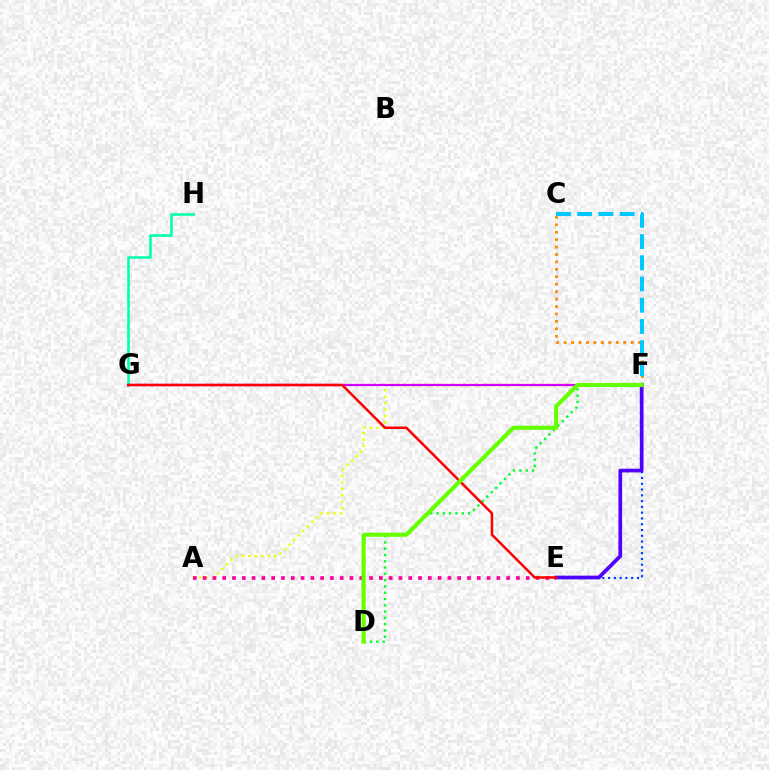{('A', 'F'): [{'color': '#eeff00', 'line_style': 'dotted', 'thickness': 1.75}], ('E', 'F'): [{'color': '#003fff', 'line_style': 'dotted', 'thickness': 1.57}, {'color': '#4f00ff', 'line_style': 'solid', 'thickness': 2.67}], ('C', 'F'): [{'color': '#ff8800', 'line_style': 'dotted', 'thickness': 2.02}, {'color': '#00c7ff', 'line_style': 'dashed', 'thickness': 2.88}], ('G', 'H'): [{'color': '#00ffaf', 'line_style': 'solid', 'thickness': 1.86}], ('F', 'G'): [{'color': '#d600ff', 'line_style': 'solid', 'thickness': 1.62}], ('A', 'E'): [{'color': '#ff00a0', 'line_style': 'dotted', 'thickness': 2.66}], ('D', 'F'): [{'color': '#00ff27', 'line_style': 'dotted', 'thickness': 1.71}, {'color': '#66ff00', 'line_style': 'solid', 'thickness': 2.97}], ('E', 'G'): [{'color': '#ff0000', 'line_style': 'solid', 'thickness': 1.8}]}